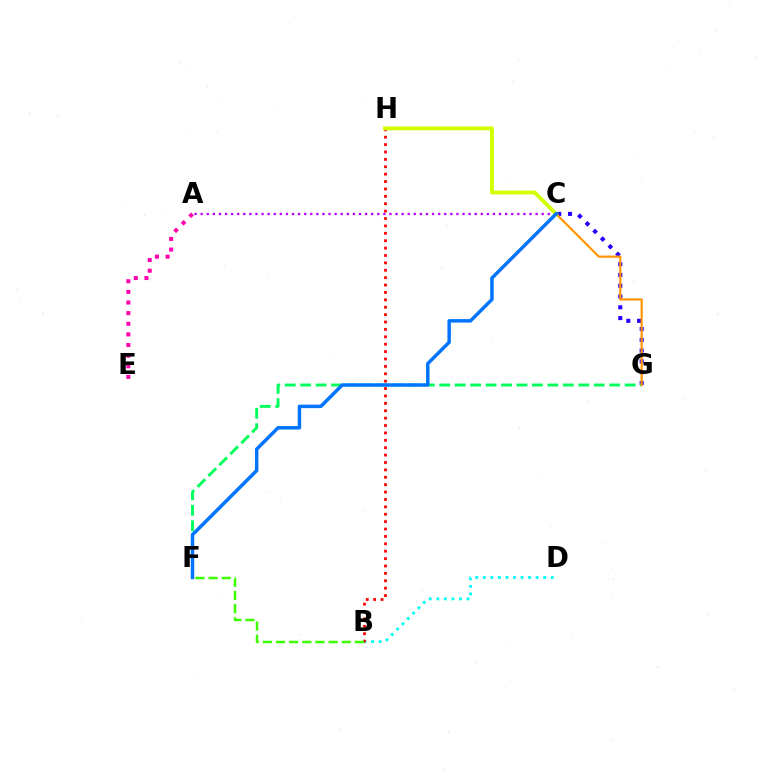{('C', 'G'): [{'color': '#2500ff', 'line_style': 'dotted', 'thickness': 2.93}, {'color': '#ff9400', 'line_style': 'solid', 'thickness': 1.56}], ('B', 'D'): [{'color': '#00fff6', 'line_style': 'dotted', 'thickness': 2.05}], ('B', 'H'): [{'color': '#ff0000', 'line_style': 'dotted', 'thickness': 2.01}], ('F', 'G'): [{'color': '#00ff5c', 'line_style': 'dashed', 'thickness': 2.1}], ('A', 'E'): [{'color': '#ff00ac', 'line_style': 'dotted', 'thickness': 2.89}], ('A', 'C'): [{'color': '#b900ff', 'line_style': 'dotted', 'thickness': 1.65}], ('C', 'H'): [{'color': '#d1ff00', 'line_style': 'solid', 'thickness': 2.78}], ('B', 'F'): [{'color': '#3dff00', 'line_style': 'dashed', 'thickness': 1.79}], ('C', 'F'): [{'color': '#0074ff', 'line_style': 'solid', 'thickness': 2.49}]}